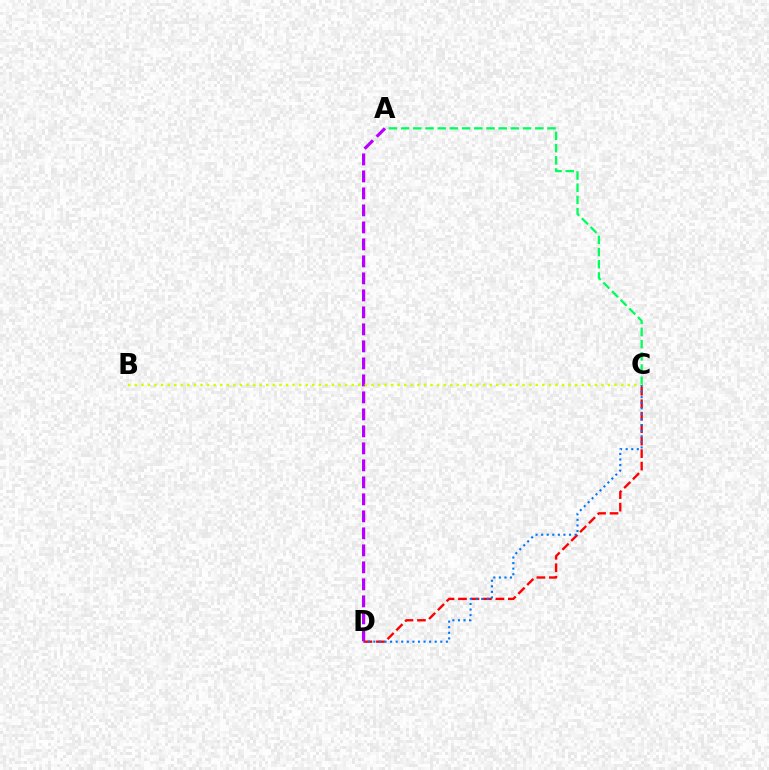{('C', 'D'): [{'color': '#ff0000', 'line_style': 'dashed', 'thickness': 1.69}, {'color': '#0074ff', 'line_style': 'dotted', 'thickness': 1.52}], ('A', 'C'): [{'color': '#00ff5c', 'line_style': 'dashed', 'thickness': 1.66}], ('A', 'D'): [{'color': '#b900ff', 'line_style': 'dashed', 'thickness': 2.31}], ('B', 'C'): [{'color': '#d1ff00', 'line_style': 'dotted', 'thickness': 1.79}]}